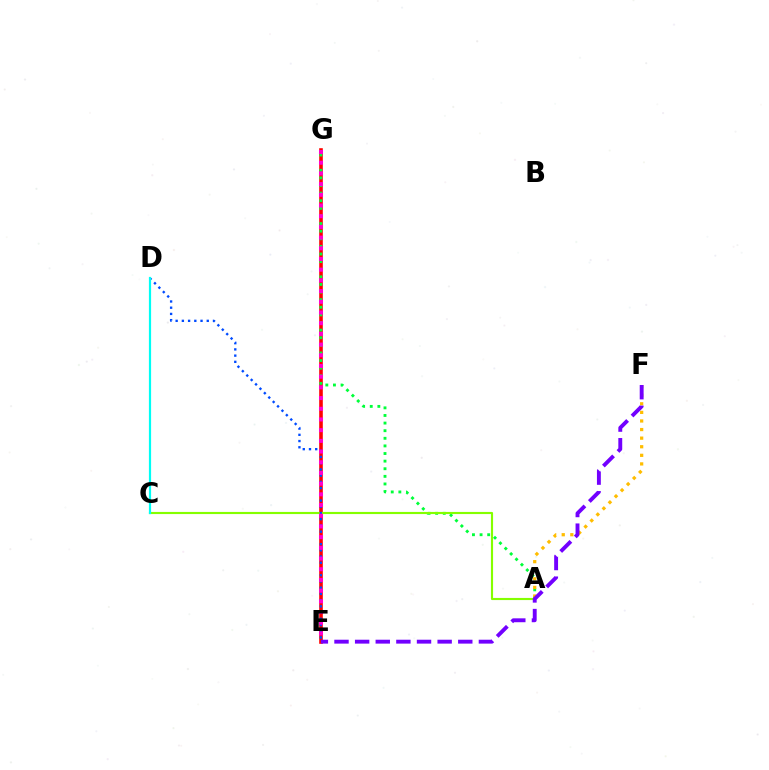{('E', 'G'): [{'color': '#ff0000', 'line_style': 'solid', 'thickness': 2.59}, {'color': '#ff00cf', 'line_style': 'dotted', 'thickness': 2.91}], ('A', 'G'): [{'color': '#00ff39', 'line_style': 'dotted', 'thickness': 2.07}], ('A', 'F'): [{'color': '#ffbd00', 'line_style': 'dotted', 'thickness': 2.33}], ('A', 'C'): [{'color': '#84ff00', 'line_style': 'solid', 'thickness': 1.54}], ('D', 'E'): [{'color': '#004bff', 'line_style': 'dotted', 'thickness': 1.69}], ('C', 'D'): [{'color': '#00fff6', 'line_style': 'solid', 'thickness': 1.58}], ('E', 'F'): [{'color': '#7200ff', 'line_style': 'dashed', 'thickness': 2.8}]}